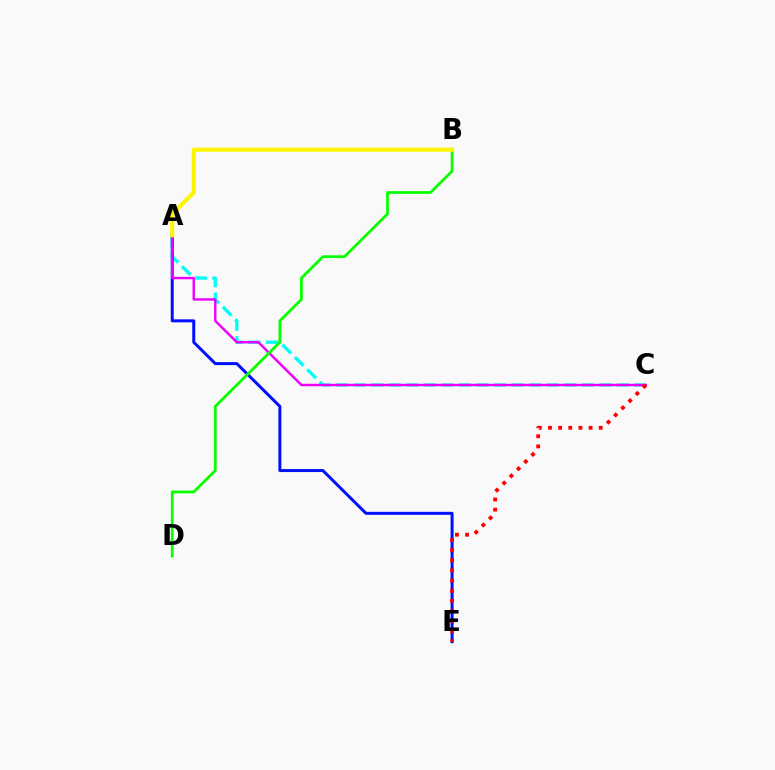{('A', 'C'): [{'color': '#00fff6', 'line_style': 'dashed', 'thickness': 2.38}, {'color': '#ee00ff', 'line_style': 'solid', 'thickness': 1.74}], ('A', 'E'): [{'color': '#0010ff', 'line_style': 'solid', 'thickness': 2.15}], ('B', 'D'): [{'color': '#08ff00', 'line_style': 'solid', 'thickness': 1.99}], ('A', 'B'): [{'color': '#fcf500', 'line_style': 'solid', 'thickness': 2.96}], ('C', 'E'): [{'color': '#ff0000', 'line_style': 'dotted', 'thickness': 2.76}]}